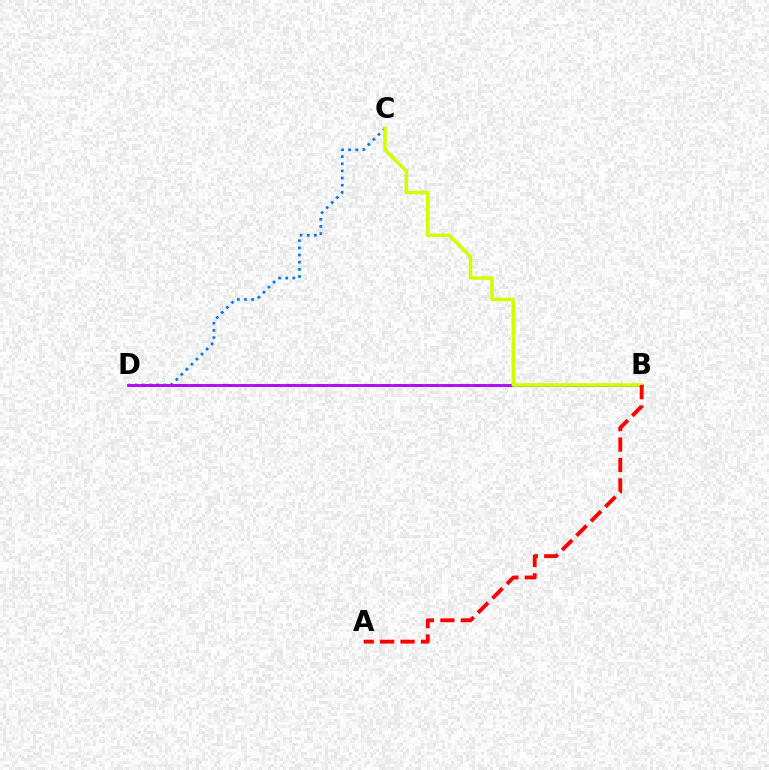{('C', 'D'): [{'color': '#0074ff', 'line_style': 'dotted', 'thickness': 1.94}], ('B', 'D'): [{'color': '#00ff5c', 'line_style': 'dashed', 'thickness': 2.14}, {'color': '#b900ff', 'line_style': 'solid', 'thickness': 2.01}], ('B', 'C'): [{'color': '#d1ff00', 'line_style': 'solid', 'thickness': 2.56}], ('A', 'B'): [{'color': '#ff0000', 'line_style': 'dashed', 'thickness': 2.77}]}